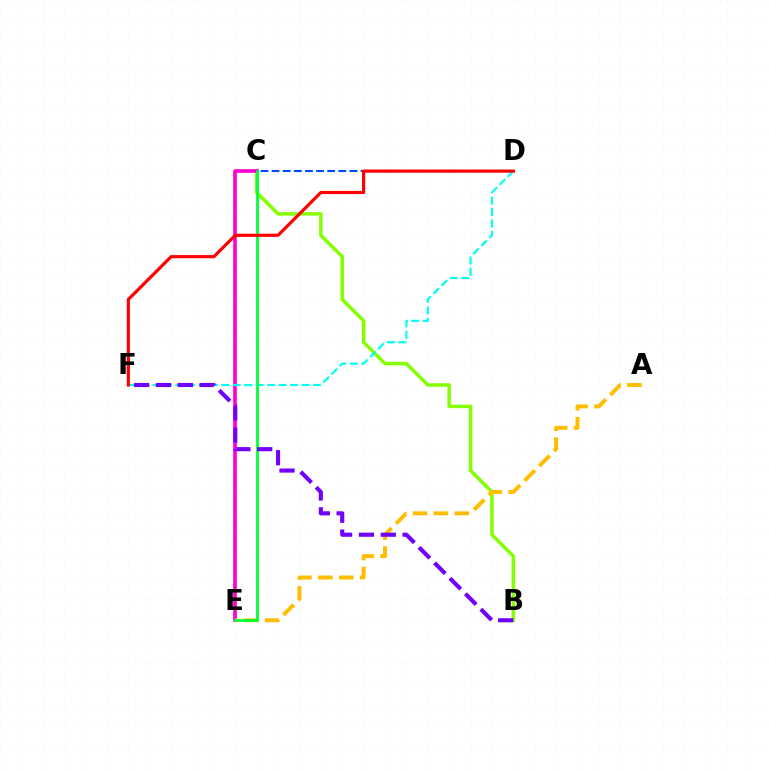{('B', 'C'): [{'color': '#84ff00', 'line_style': 'solid', 'thickness': 2.52}], ('C', 'E'): [{'color': '#ff00cf', 'line_style': 'solid', 'thickness': 2.63}, {'color': '#00ff39', 'line_style': 'solid', 'thickness': 1.99}], ('A', 'E'): [{'color': '#ffbd00', 'line_style': 'dashed', 'thickness': 2.84}], ('D', 'F'): [{'color': '#00fff6', 'line_style': 'dashed', 'thickness': 1.56}, {'color': '#ff0000', 'line_style': 'solid', 'thickness': 2.28}], ('C', 'D'): [{'color': '#004bff', 'line_style': 'dashed', 'thickness': 1.51}], ('B', 'F'): [{'color': '#7200ff', 'line_style': 'dashed', 'thickness': 2.97}]}